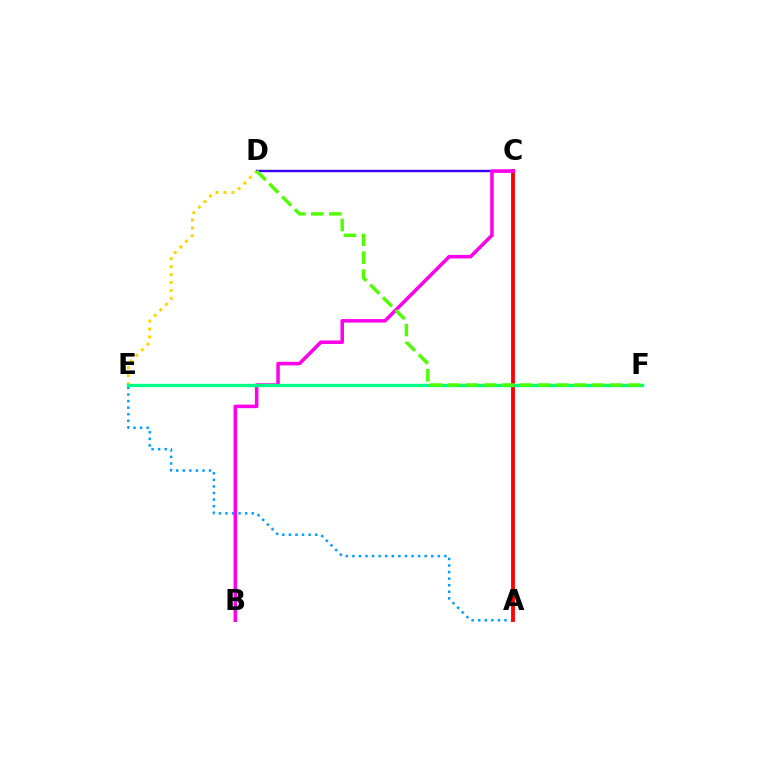{('C', 'D'): [{'color': '#3700ff', 'line_style': 'solid', 'thickness': 1.73}], ('A', 'E'): [{'color': '#009eff', 'line_style': 'dotted', 'thickness': 1.79}], ('D', 'E'): [{'color': '#ffd500', 'line_style': 'dotted', 'thickness': 2.15}], ('A', 'C'): [{'color': '#ff0000', 'line_style': 'solid', 'thickness': 2.74}], ('B', 'C'): [{'color': '#ff00ed', 'line_style': 'solid', 'thickness': 2.54}], ('E', 'F'): [{'color': '#00ff86', 'line_style': 'solid', 'thickness': 2.41}], ('D', 'F'): [{'color': '#4fff00', 'line_style': 'dashed', 'thickness': 2.45}]}